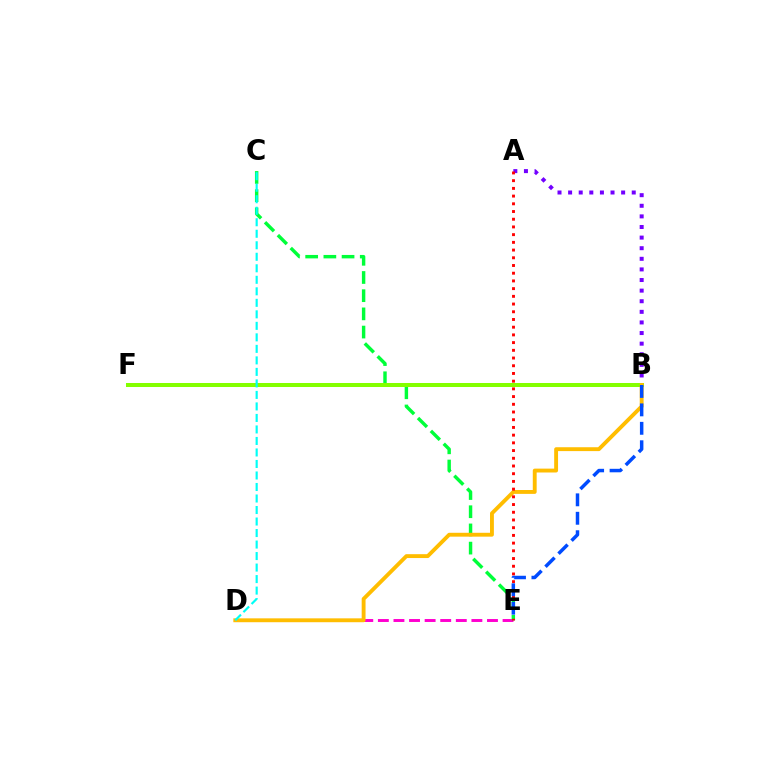{('A', 'B'): [{'color': '#7200ff', 'line_style': 'dotted', 'thickness': 2.88}], ('D', 'E'): [{'color': '#ff00cf', 'line_style': 'dashed', 'thickness': 2.12}], ('C', 'E'): [{'color': '#00ff39', 'line_style': 'dashed', 'thickness': 2.47}], ('B', 'F'): [{'color': '#84ff00', 'line_style': 'solid', 'thickness': 2.89}], ('B', 'D'): [{'color': '#ffbd00', 'line_style': 'solid', 'thickness': 2.79}], ('A', 'E'): [{'color': '#ff0000', 'line_style': 'dotted', 'thickness': 2.1}], ('C', 'D'): [{'color': '#00fff6', 'line_style': 'dashed', 'thickness': 1.56}], ('B', 'E'): [{'color': '#004bff', 'line_style': 'dashed', 'thickness': 2.5}]}